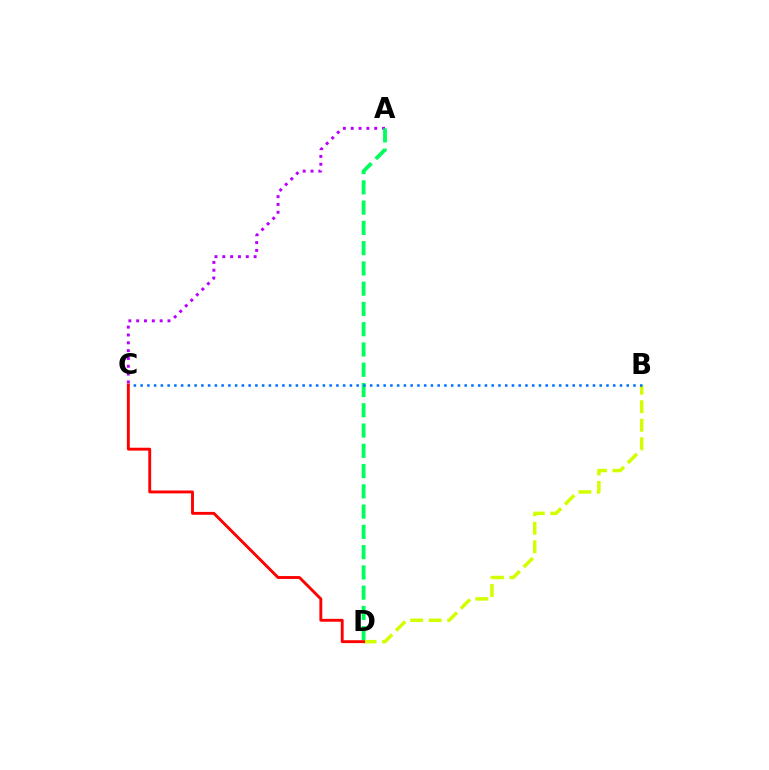{('B', 'D'): [{'color': '#d1ff00', 'line_style': 'dashed', 'thickness': 2.51}], ('A', 'C'): [{'color': '#b900ff', 'line_style': 'dotted', 'thickness': 2.13}], ('A', 'D'): [{'color': '#00ff5c', 'line_style': 'dashed', 'thickness': 2.75}], ('B', 'C'): [{'color': '#0074ff', 'line_style': 'dotted', 'thickness': 1.83}], ('C', 'D'): [{'color': '#ff0000', 'line_style': 'solid', 'thickness': 2.07}]}